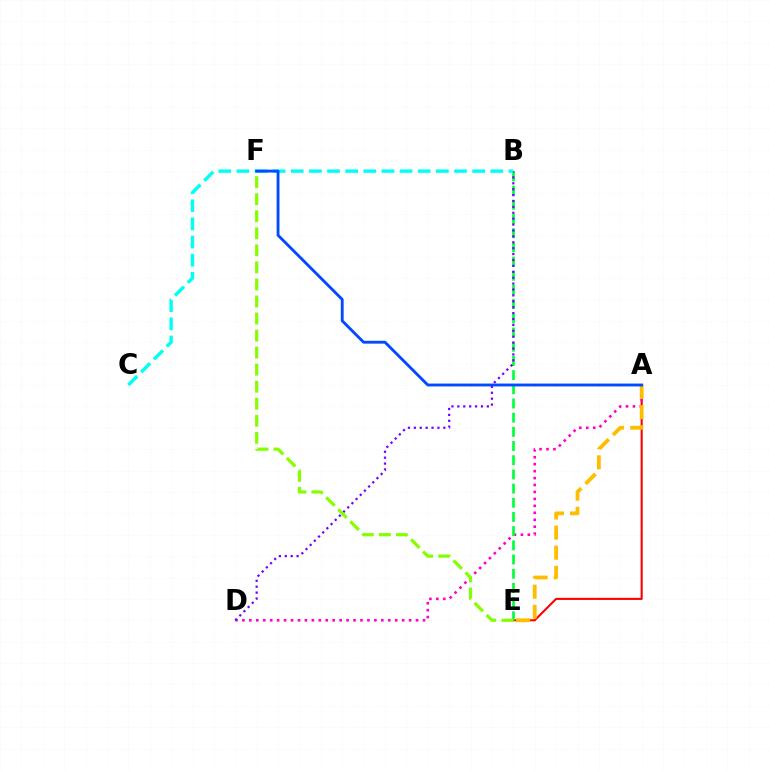{('A', 'E'): [{'color': '#ff0000', 'line_style': 'solid', 'thickness': 1.5}, {'color': '#ffbd00', 'line_style': 'dashed', 'thickness': 2.73}], ('A', 'D'): [{'color': '#ff00cf', 'line_style': 'dotted', 'thickness': 1.89}], ('B', 'E'): [{'color': '#00ff39', 'line_style': 'dashed', 'thickness': 1.93}], ('B', 'D'): [{'color': '#7200ff', 'line_style': 'dotted', 'thickness': 1.6}], ('B', 'C'): [{'color': '#00fff6', 'line_style': 'dashed', 'thickness': 2.46}], ('A', 'F'): [{'color': '#004bff', 'line_style': 'solid', 'thickness': 2.06}], ('E', 'F'): [{'color': '#84ff00', 'line_style': 'dashed', 'thickness': 2.32}]}